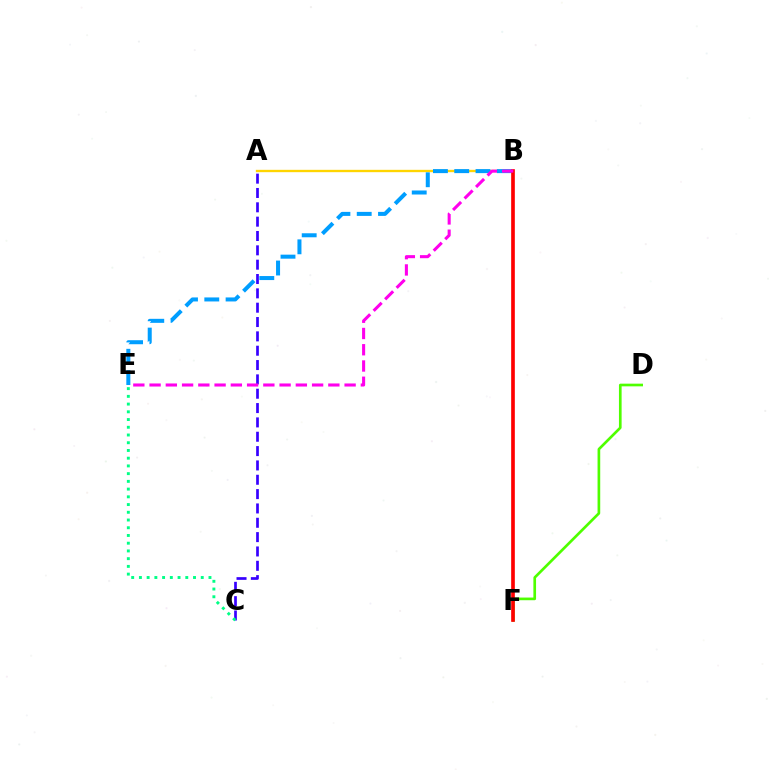{('A', 'B'): [{'color': '#ffd500', 'line_style': 'solid', 'thickness': 1.69}], ('D', 'F'): [{'color': '#4fff00', 'line_style': 'solid', 'thickness': 1.92}], ('A', 'C'): [{'color': '#3700ff', 'line_style': 'dashed', 'thickness': 1.95}], ('C', 'E'): [{'color': '#00ff86', 'line_style': 'dotted', 'thickness': 2.1}], ('B', 'E'): [{'color': '#009eff', 'line_style': 'dashed', 'thickness': 2.89}, {'color': '#ff00ed', 'line_style': 'dashed', 'thickness': 2.21}], ('B', 'F'): [{'color': '#ff0000', 'line_style': 'solid', 'thickness': 2.64}]}